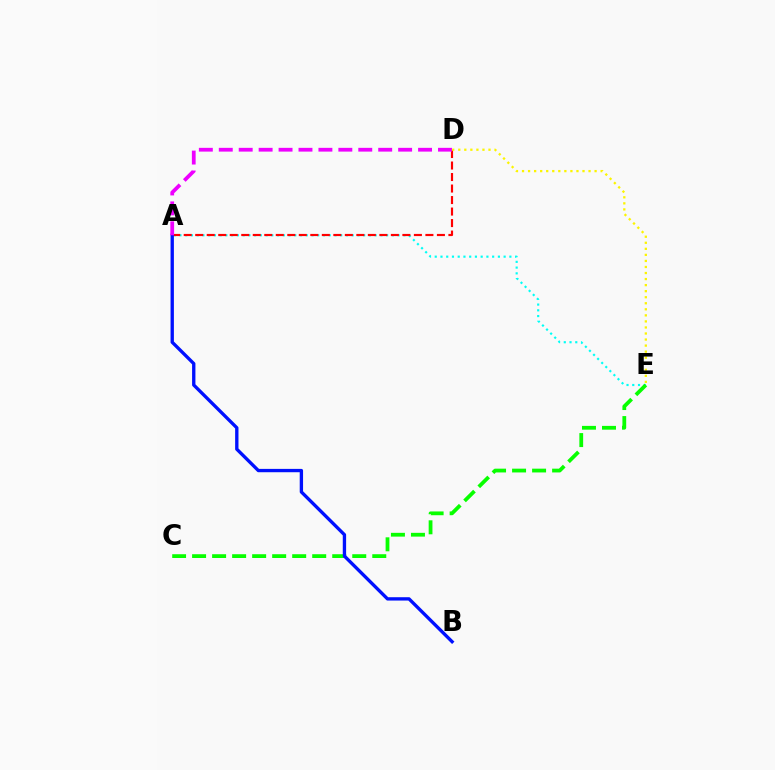{('A', 'E'): [{'color': '#00fff6', 'line_style': 'dotted', 'thickness': 1.56}], ('C', 'E'): [{'color': '#08ff00', 'line_style': 'dashed', 'thickness': 2.72}], ('A', 'D'): [{'color': '#ff0000', 'line_style': 'dashed', 'thickness': 1.56}, {'color': '#ee00ff', 'line_style': 'dashed', 'thickness': 2.71}], ('D', 'E'): [{'color': '#fcf500', 'line_style': 'dotted', 'thickness': 1.64}], ('A', 'B'): [{'color': '#0010ff', 'line_style': 'solid', 'thickness': 2.4}]}